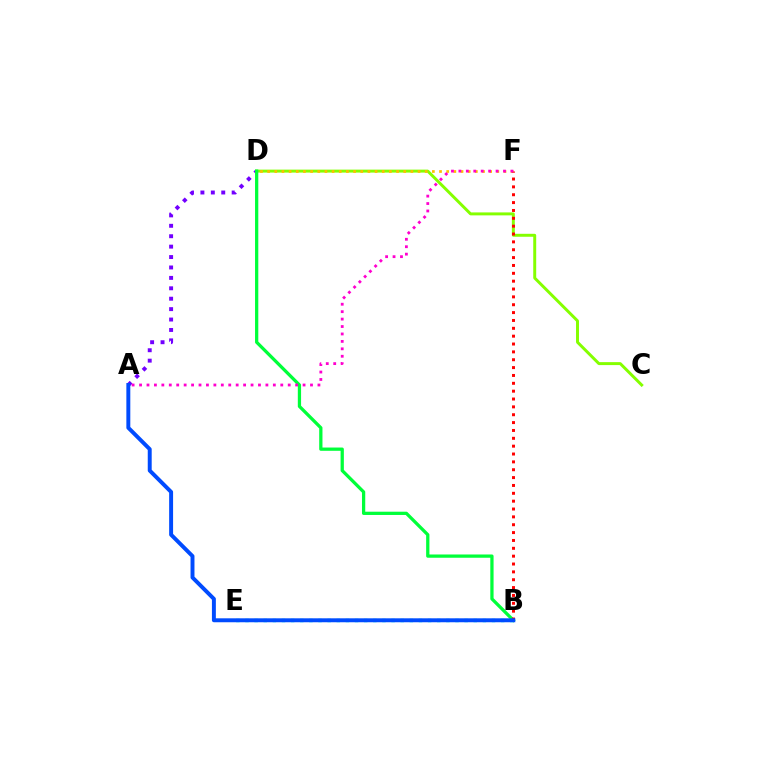{('C', 'D'): [{'color': '#84ff00', 'line_style': 'solid', 'thickness': 2.13}], ('D', 'F'): [{'color': '#ffbd00', 'line_style': 'dotted', 'thickness': 1.95}], ('A', 'D'): [{'color': '#7200ff', 'line_style': 'dotted', 'thickness': 2.83}], ('B', 'E'): [{'color': '#00fff6', 'line_style': 'dotted', 'thickness': 2.48}], ('B', 'D'): [{'color': '#00ff39', 'line_style': 'solid', 'thickness': 2.35}], ('B', 'F'): [{'color': '#ff0000', 'line_style': 'dotted', 'thickness': 2.13}], ('A', 'F'): [{'color': '#ff00cf', 'line_style': 'dotted', 'thickness': 2.02}], ('A', 'B'): [{'color': '#004bff', 'line_style': 'solid', 'thickness': 2.84}]}